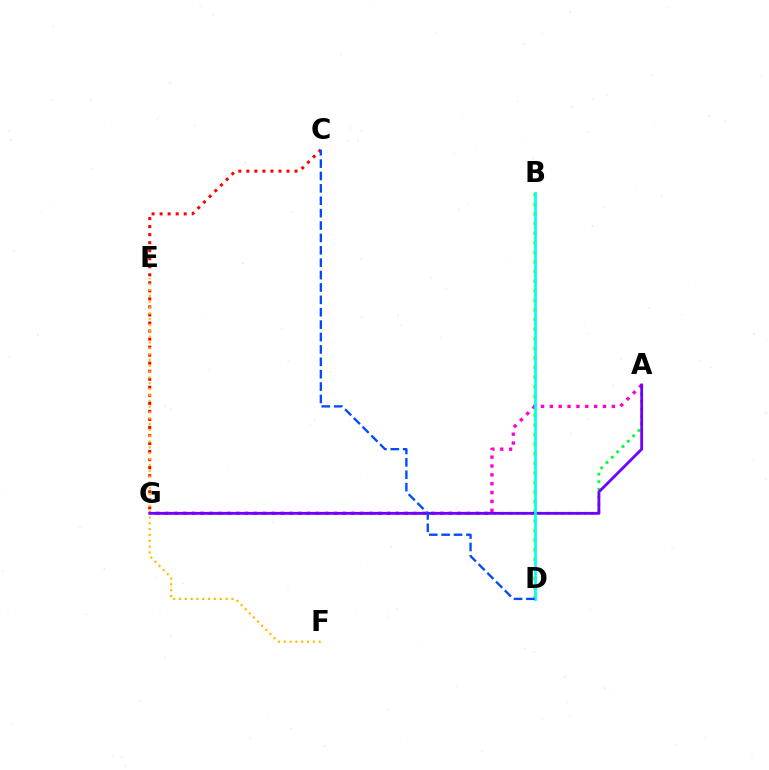{('B', 'D'): [{'color': '#84ff00', 'line_style': 'dotted', 'thickness': 2.61}, {'color': '#00fff6', 'line_style': 'solid', 'thickness': 1.96}], ('C', 'G'): [{'color': '#ff0000', 'line_style': 'dotted', 'thickness': 2.18}], ('E', 'F'): [{'color': '#ffbd00', 'line_style': 'dotted', 'thickness': 1.58}], ('A', 'G'): [{'color': '#00ff39', 'line_style': 'dotted', 'thickness': 2.05}, {'color': '#ff00cf', 'line_style': 'dotted', 'thickness': 2.41}, {'color': '#7200ff', 'line_style': 'solid', 'thickness': 2.04}], ('C', 'D'): [{'color': '#004bff', 'line_style': 'dashed', 'thickness': 1.68}]}